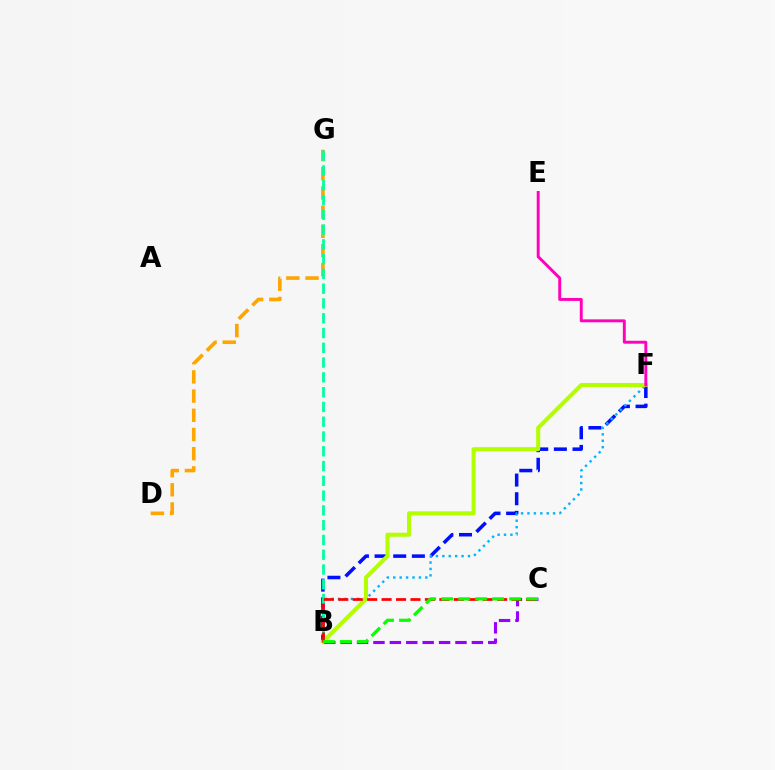{('B', 'F'): [{'color': '#0010ff', 'line_style': 'dashed', 'thickness': 2.53}, {'color': '#00b5ff', 'line_style': 'dotted', 'thickness': 1.74}, {'color': '#b3ff00', 'line_style': 'solid', 'thickness': 2.92}], ('D', 'G'): [{'color': '#ffa500', 'line_style': 'dashed', 'thickness': 2.61}], ('B', 'G'): [{'color': '#00ff9d', 'line_style': 'dashed', 'thickness': 2.01}], ('B', 'C'): [{'color': '#9b00ff', 'line_style': 'dashed', 'thickness': 2.23}, {'color': '#ff0000', 'line_style': 'dashed', 'thickness': 1.96}, {'color': '#08ff00', 'line_style': 'dashed', 'thickness': 2.31}], ('E', 'F'): [{'color': '#ff00bd', 'line_style': 'solid', 'thickness': 2.11}]}